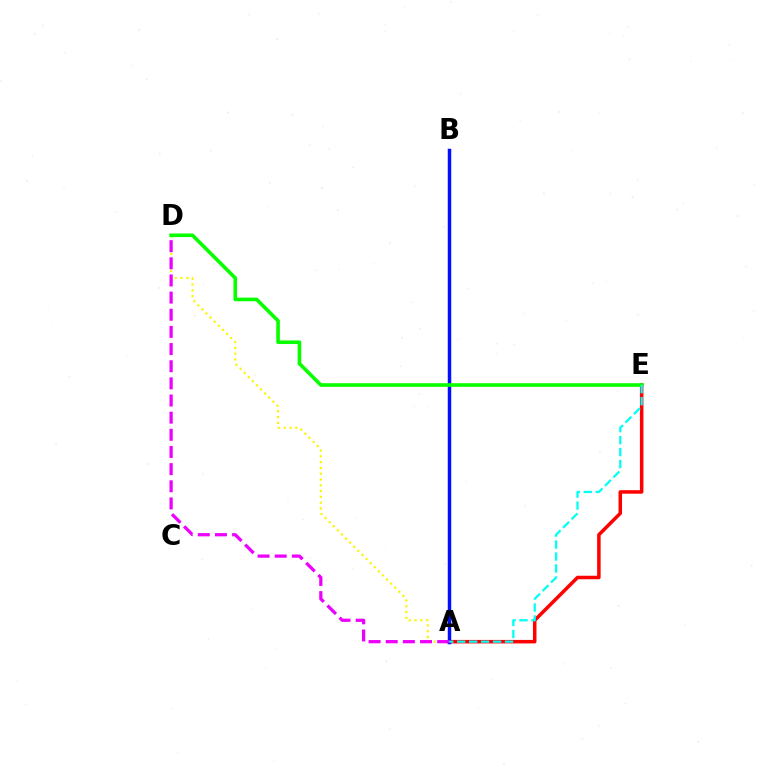{('A', 'E'): [{'color': '#ff0000', 'line_style': 'solid', 'thickness': 2.53}, {'color': '#00fff6', 'line_style': 'dashed', 'thickness': 1.63}], ('A', 'B'): [{'color': '#0010ff', 'line_style': 'solid', 'thickness': 2.5}], ('A', 'D'): [{'color': '#fcf500', 'line_style': 'dotted', 'thickness': 1.57}, {'color': '#ee00ff', 'line_style': 'dashed', 'thickness': 2.33}], ('D', 'E'): [{'color': '#08ff00', 'line_style': 'solid', 'thickness': 2.61}]}